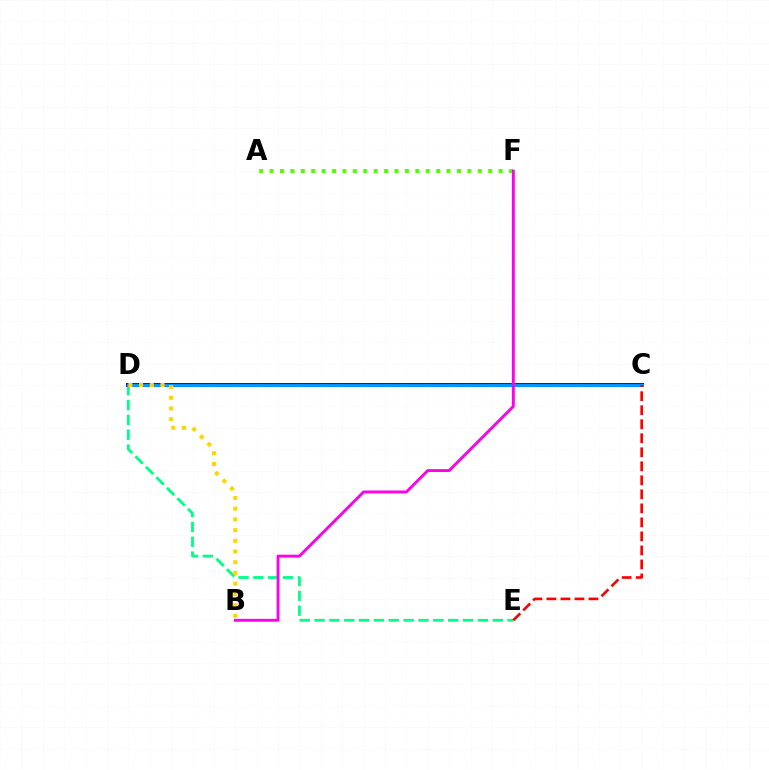{('A', 'F'): [{'color': '#4fff00', 'line_style': 'dotted', 'thickness': 2.83}], ('C', 'D'): [{'color': '#3700ff', 'line_style': 'solid', 'thickness': 2.9}, {'color': '#009eff', 'line_style': 'solid', 'thickness': 2.05}], ('D', 'E'): [{'color': '#00ff86', 'line_style': 'dashed', 'thickness': 2.02}], ('C', 'E'): [{'color': '#ff0000', 'line_style': 'dashed', 'thickness': 1.9}], ('B', 'F'): [{'color': '#ff00ed', 'line_style': 'solid', 'thickness': 2.09}], ('B', 'D'): [{'color': '#ffd500', 'line_style': 'dotted', 'thickness': 2.91}]}